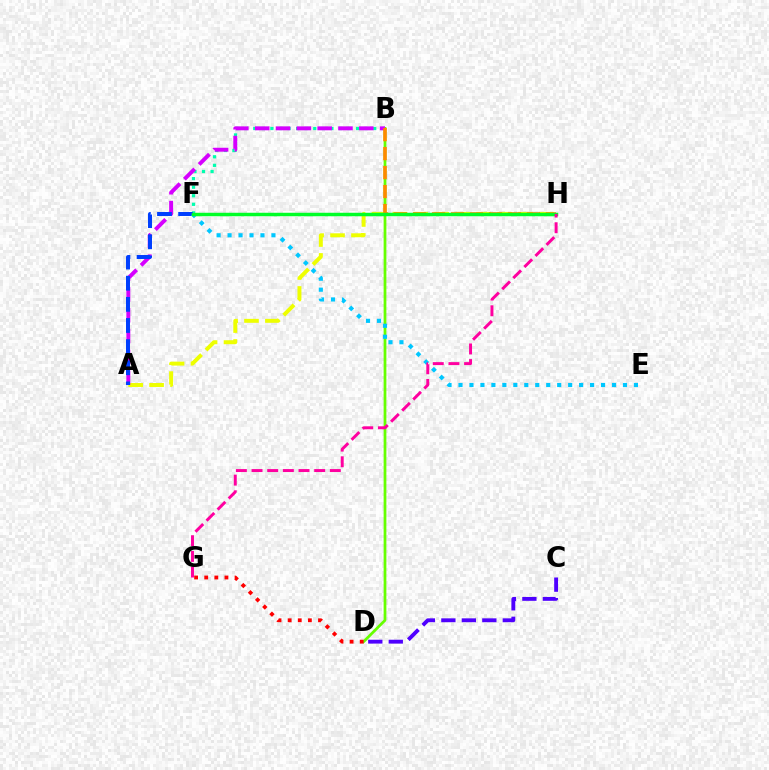{('B', 'D'): [{'color': '#66ff00', 'line_style': 'solid', 'thickness': 1.98}], ('A', 'H'): [{'color': '#eeff00', 'line_style': 'dashed', 'thickness': 2.84}], ('B', 'F'): [{'color': '#00ffaf', 'line_style': 'dotted', 'thickness': 2.33}], ('C', 'D'): [{'color': '#4f00ff', 'line_style': 'dashed', 'thickness': 2.78}], ('A', 'B'): [{'color': '#d600ff', 'line_style': 'dashed', 'thickness': 2.83}], ('A', 'F'): [{'color': '#003fff', 'line_style': 'dashed', 'thickness': 2.87}], ('B', 'H'): [{'color': '#ff8800', 'line_style': 'dashed', 'thickness': 2.58}], ('E', 'F'): [{'color': '#00c7ff', 'line_style': 'dotted', 'thickness': 2.98}], ('F', 'H'): [{'color': '#00ff27', 'line_style': 'solid', 'thickness': 2.5}], ('G', 'H'): [{'color': '#ff00a0', 'line_style': 'dashed', 'thickness': 2.13}], ('D', 'G'): [{'color': '#ff0000', 'line_style': 'dotted', 'thickness': 2.75}]}